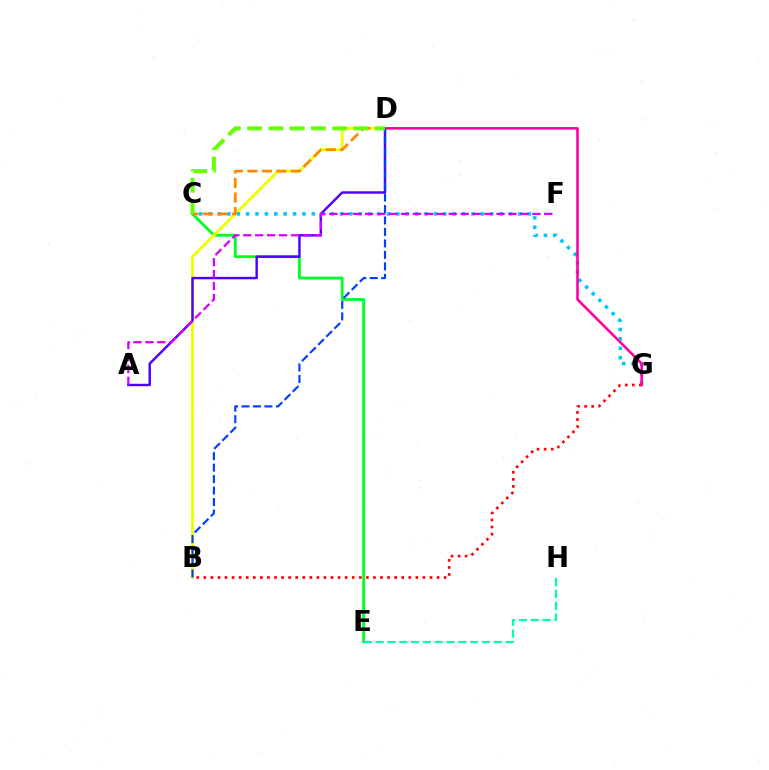{('C', 'E'): [{'color': '#00ff27', 'line_style': 'solid', 'thickness': 2.04}], ('B', 'D'): [{'color': '#eeff00', 'line_style': 'solid', 'thickness': 2.05}, {'color': '#003fff', 'line_style': 'dashed', 'thickness': 1.56}], ('C', 'G'): [{'color': '#00c7ff', 'line_style': 'dotted', 'thickness': 2.55}], ('C', 'D'): [{'color': '#ff8800', 'line_style': 'dashed', 'thickness': 1.97}, {'color': '#66ff00', 'line_style': 'dashed', 'thickness': 2.89}], ('B', 'G'): [{'color': '#ff0000', 'line_style': 'dotted', 'thickness': 1.92}], ('A', 'D'): [{'color': '#4f00ff', 'line_style': 'solid', 'thickness': 1.76}], ('D', 'G'): [{'color': '#ff00a0', 'line_style': 'solid', 'thickness': 1.87}], ('E', 'H'): [{'color': '#00ffaf', 'line_style': 'dashed', 'thickness': 1.6}], ('A', 'F'): [{'color': '#d600ff', 'line_style': 'dashed', 'thickness': 1.62}]}